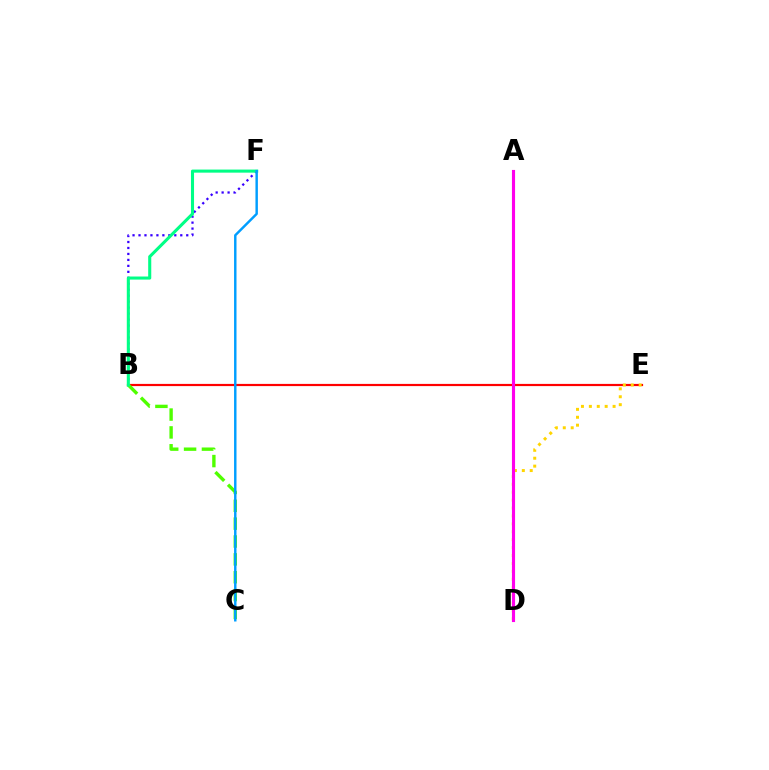{('B', 'E'): [{'color': '#ff0000', 'line_style': 'solid', 'thickness': 1.58}], ('B', 'F'): [{'color': '#3700ff', 'line_style': 'dotted', 'thickness': 1.62}, {'color': '#00ff86', 'line_style': 'solid', 'thickness': 2.22}], ('D', 'E'): [{'color': '#ffd500', 'line_style': 'dotted', 'thickness': 2.15}], ('B', 'C'): [{'color': '#4fff00', 'line_style': 'dashed', 'thickness': 2.43}], ('A', 'D'): [{'color': '#ff00ed', 'line_style': 'solid', 'thickness': 2.25}], ('C', 'F'): [{'color': '#009eff', 'line_style': 'solid', 'thickness': 1.76}]}